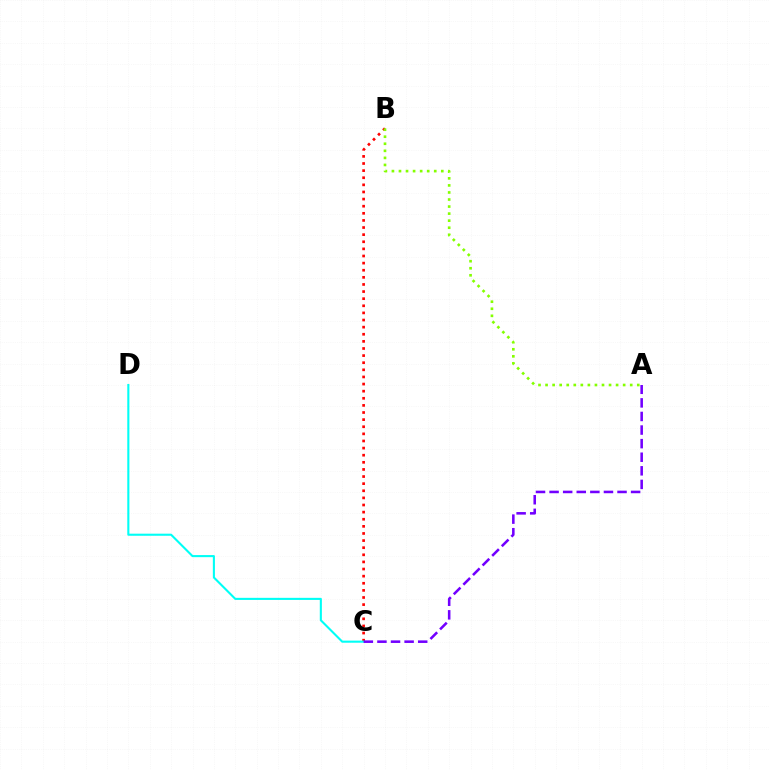{('B', 'C'): [{'color': '#ff0000', 'line_style': 'dotted', 'thickness': 1.93}], ('A', 'B'): [{'color': '#84ff00', 'line_style': 'dotted', 'thickness': 1.92}], ('C', 'D'): [{'color': '#00fff6', 'line_style': 'solid', 'thickness': 1.51}], ('A', 'C'): [{'color': '#7200ff', 'line_style': 'dashed', 'thickness': 1.85}]}